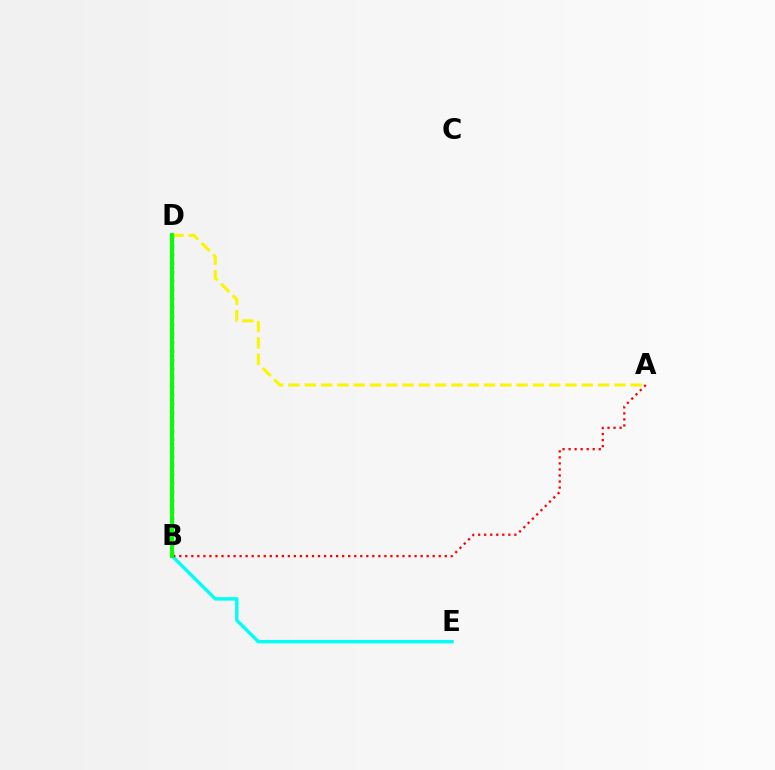{('B', 'E'): [{'color': '#00fff6', 'line_style': 'solid', 'thickness': 2.44}], ('B', 'D'): [{'color': '#ee00ff', 'line_style': 'dotted', 'thickness': 2.85}, {'color': '#0010ff', 'line_style': 'dotted', 'thickness': 2.39}, {'color': '#08ff00', 'line_style': 'solid', 'thickness': 2.91}], ('A', 'B'): [{'color': '#ff0000', 'line_style': 'dotted', 'thickness': 1.64}], ('A', 'D'): [{'color': '#fcf500', 'line_style': 'dashed', 'thickness': 2.21}]}